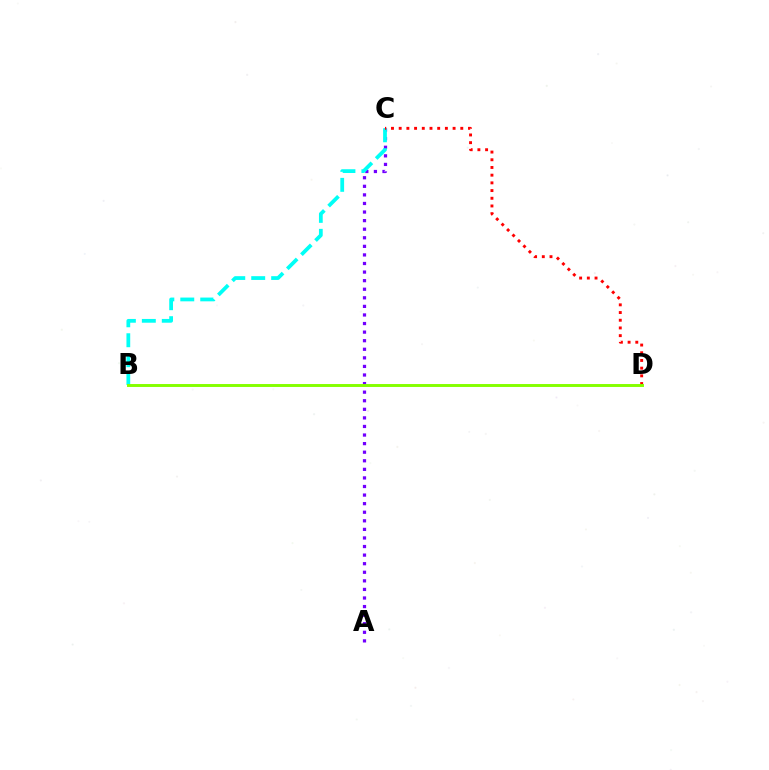{('A', 'C'): [{'color': '#7200ff', 'line_style': 'dotted', 'thickness': 2.33}], ('B', 'C'): [{'color': '#00fff6', 'line_style': 'dashed', 'thickness': 2.71}], ('C', 'D'): [{'color': '#ff0000', 'line_style': 'dotted', 'thickness': 2.09}], ('B', 'D'): [{'color': '#84ff00', 'line_style': 'solid', 'thickness': 2.11}]}